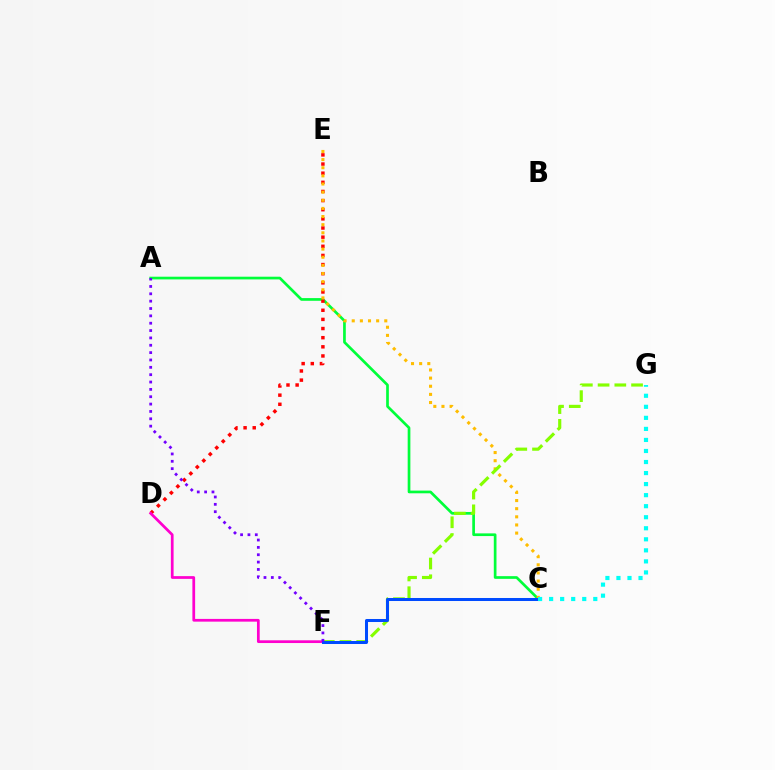{('A', 'C'): [{'color': '#00ff39', 'line_style': 'solid', 'thickness': 1.94}], ('D', 'E'): [{'color': '#ff0000', 'line_style': 'dotted', 'thickness': 2.48}], ('C', 'E'): [{'color': '#ffbd00', 'line_style': 'dotted', 'thickness': 2.21}], ('D', 'F'): [{'color': '#ff00cf', 'line_style': 'solid', 'thickness': 1.97}], ('F', 'G'): [{'color': '#84ff00', 'line_style': 'dashed', 'thickness': 2.27}], ('C', 'F'): [{'color': '#004bff', 'line_style': 'solid', 'thickness': 2.17}], ('A', 'F'): [{'color': '#7200ff', 'line_style': 'dotted', 'thickness': 2.0}], ('C', 'G'): [{'color': '#00fff6', 'line_style': 'dotted', 'thickness': 3.0}]}